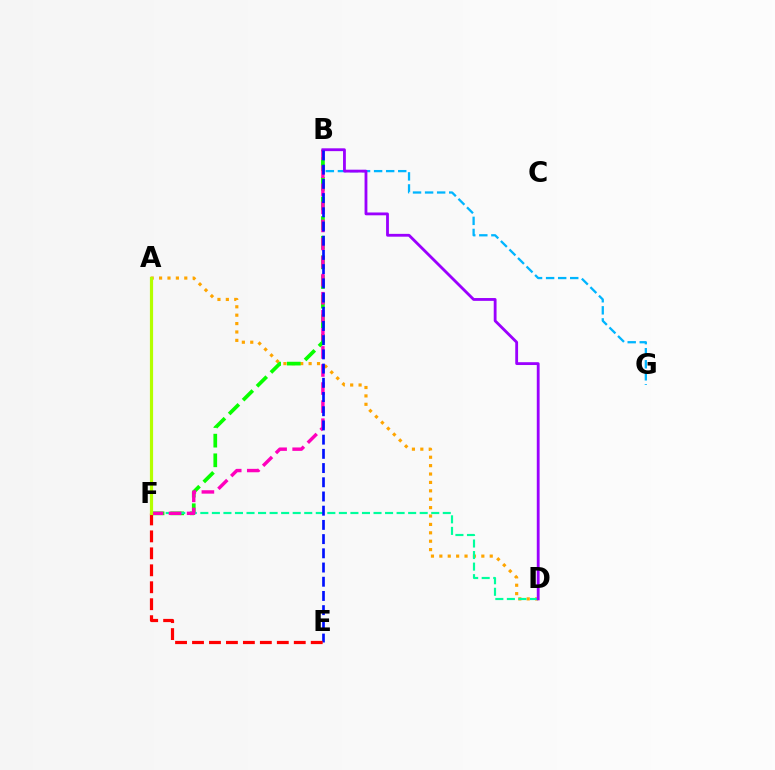{('A', 'D'): [{'color': '#ffa500', 'line_style': 'dotted', 'thickness': 2.28}], ('B', 'G'): [{'color': '#00b5ff', 'line_style': 'dashed', 'thickness': 1.64}], ('B', 'F'): [{'color': '#08ff00', 'line_style': 'dashed', 'thickness': 2.67}, {'color': '#ff00bd', 'line_style': 'dashed', 'thickness': 2.45}], ('D', 'F'): [{'color': '#00ff9d', 'line_style': 'dashed', 'thickness': 1.57}], ('B', 'D'): [{'color': '#9b00ff', 'line_style': 'solid', 'thickness': 2.03}], ('B', 'E'): [{'color': '#0010ff', 'line_style': 'dashed', 'thickness': 1.93}], ('E', 'F'): [{'color': '#ff0000', 'line_style': 'dashed', 'thickness': 2.3}], ('A', 'F'): [{'color': '#b3ff00', 'line_style': 'solid', 'thickness': 2.29}]}